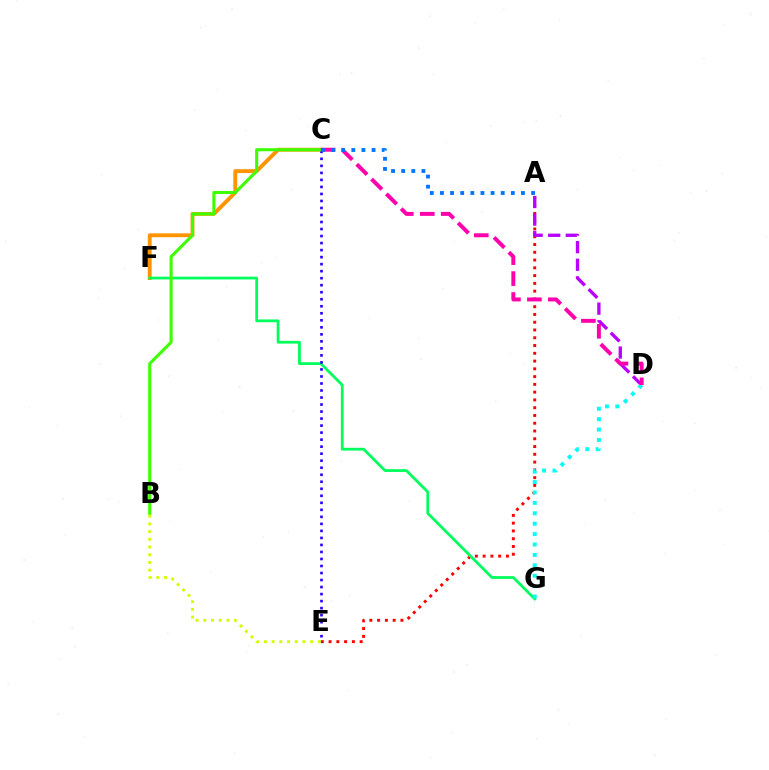{('C', 'F'): [{'color': '#ff9400', 'line_style': 'solid', 'thickness': 2.79}], ('A', 'E'): [{'color': '#ff0000', 'line_style': 'dotted', 'thickness': 2.11}], ('A', 'D'): [{'color': '#b900ff', 'line_style': 'dashed', 'thickness': 2.39}], ('F', 'G'): [{'color': '#00ff5c', 'line_style': 'solid', 'thickness': 1.99}], ('C', 'E'): [{'color': '#2500ff', 'line_style': 'dotted', 'thickness': 1.91}], ('B', 'C'): [{'color': '#3dff00', 'line_style': 'solid', 'thickness': 2.22}], ('D', 'G'): [{'color': '#00fff6', 'line_style': 'dotted', 'thickness': 2.83}], ('B', 'E'): [{'color': '#d1ff00', 'line_style': 'dotted', 'thickness': 2.1}], ('C', 'D'): [{'color': '#ff00ac', 'line_style': 'dashed', 'thickness': 2.85}], ('A', 'C'): [{'color': '#0074ff', 'line_style': 'dotted', 'thickness': 2.75}]}